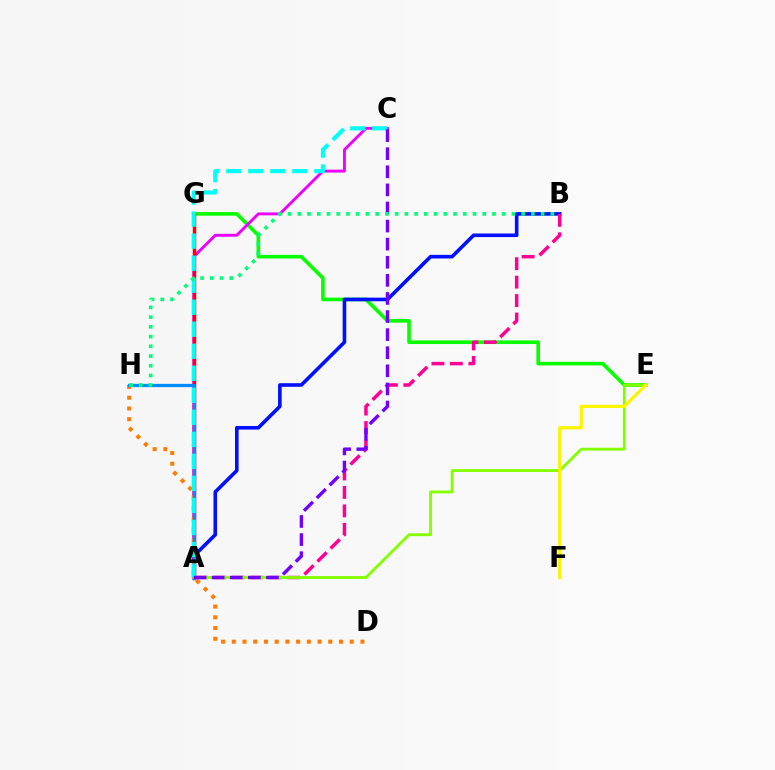{('E', 'G'): [{'color': '#08ff00', 'line_style': 'solid', 'thickness': 2.61}], ('A', 'B'): [{'color': '#0010ff', 'line_style': 'solid', 'thickness': 2.6}, {'color': '#ff0094', 'line_style': 'dashed', 'thickness': 2.51}], ('A', 'C'): [{'color': '#ee00ff', 'line_style': 'solid', 'thickness': 2.08}, {'color': '#00fff6', 'line_style': 'dashed', 'thickness': 2.99}, {'color': '#7200ff', 'line_style': 'dashed', 'thickness': 2.46}], ('A', 'G'): [{'color': '#ff0000', 'line_style': 'solid', 'thickness': 2.48}], ('D', 'H'): [{'color': '#ff7c00', 'line_style': 'dotted', 'thickness': 2.91}], ('A', 'H'): [{'color': '#008cff', 'line_style': 'solid', 'thickness': 2.36}], ('A', 'E'): [{'color': '#84ff00', 'line_style': 'solid', 'thickness': 2.05}], ('E', 'F'): [{'color': '#fcf500', 'line_style': 'solid', 'thickness': 2.35}], ('B', 'H'): [{'color': '#00ff74', 'line_style': 'dotted', 'thickness': 2.64}]}